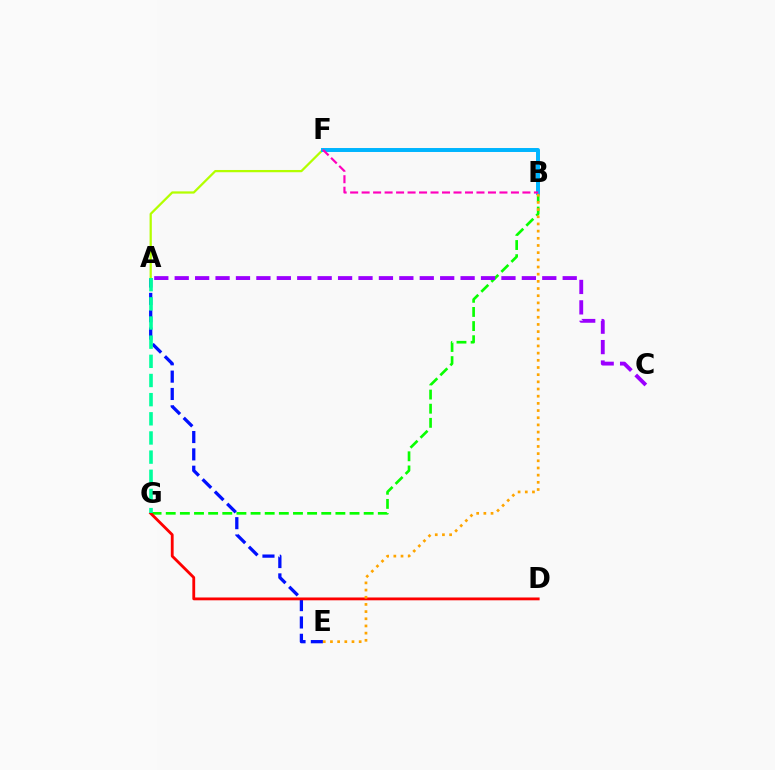{('B', 'G'): [{'color': '#08ff00', 'line_style': 'dashed', 'thickness': 1.92}], ('A', 'E'): [{'color': '#0010ff', 'line_style': 'dashed', 'thickness': 2.36}], ('D', 'G'): [{'color': '#ff0000', 'line_style': 'solid', 'thickness': 2.03}], ('A', 'F'): [{'color': '#b3ff00', 'line_style': 'solid', 'thickness': 1.62}], ('B', 'F'): [{'color': '#00b5ff', 'line_style': 'solid', 'thickness': 2.85}, {'color': '#ff00bd', 'line_style': 'dashed', 'thickness': 1.56}], ('B', 'E'): [{'color': '#ffa500', 'line_style': 'dotted', 'thickness': 1.95}], ('A', 'C'): [{'color': '#9b00ff', 'line_style': 'dashed', 'thickness': 2.77}], ('A', 'G'): [{'color': '#00ff9d', 'line_style': 'dashed', 'thickness': 2.6}]}